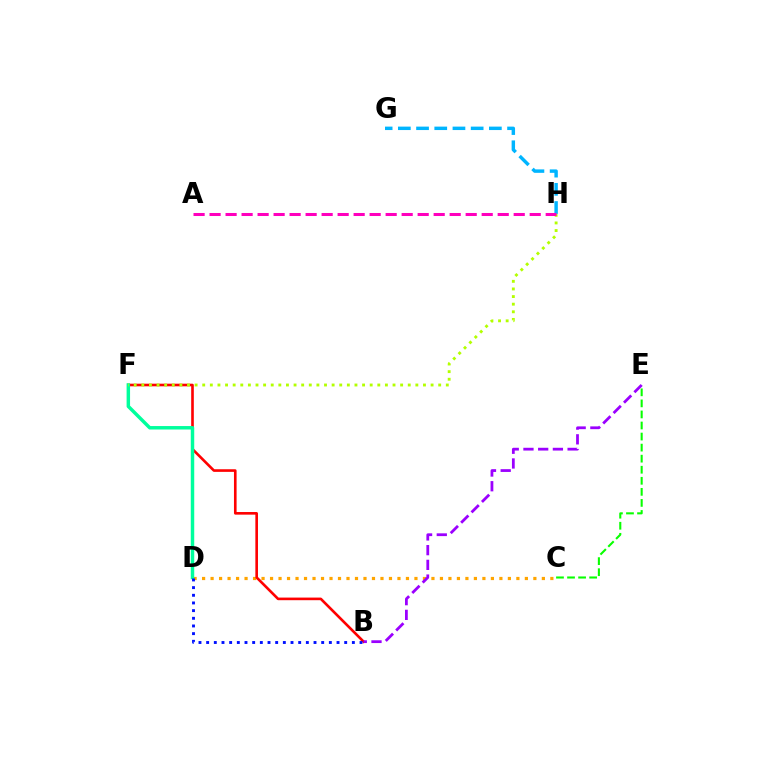{('C', 'D'): [{'color': '#ffa500', 'line_style': 'dotted', 'thickness': 2.31}], ('B', 'F'): [{'color': '#ff0000', 'line_style': 'solid', 'thickness': 1.89}], ('D', 'F'): [{'color': '#00ff9d', 'line_style': 'solid', 'thickness': 2.49}], ('C', 'E'): [{'color': '#08ff00', 'line_style': 'dashed', 'thickness': 1.5}], ('F', 'H'): [{'color': '#b3ff00', 'line_style': 'dotted', 'thickness': 2.07}], ('G', 'H'): [{'color': '#00b5ff', 'line_style': 'dashed', 'thickness': 2.47}], ('A', 'H'): [{'color': '#ff00bd', 'line_style': 'dashed', 'thickness': 2.17}], ('B', 'D'): [{'color': '#0010ff', 'line_style': 'dotted', 'thickness': 2.08}], ('B', 'E'): [{'color': '#9b00ff', 'line_style': 'dashed', 'thickness': 2.0}]}